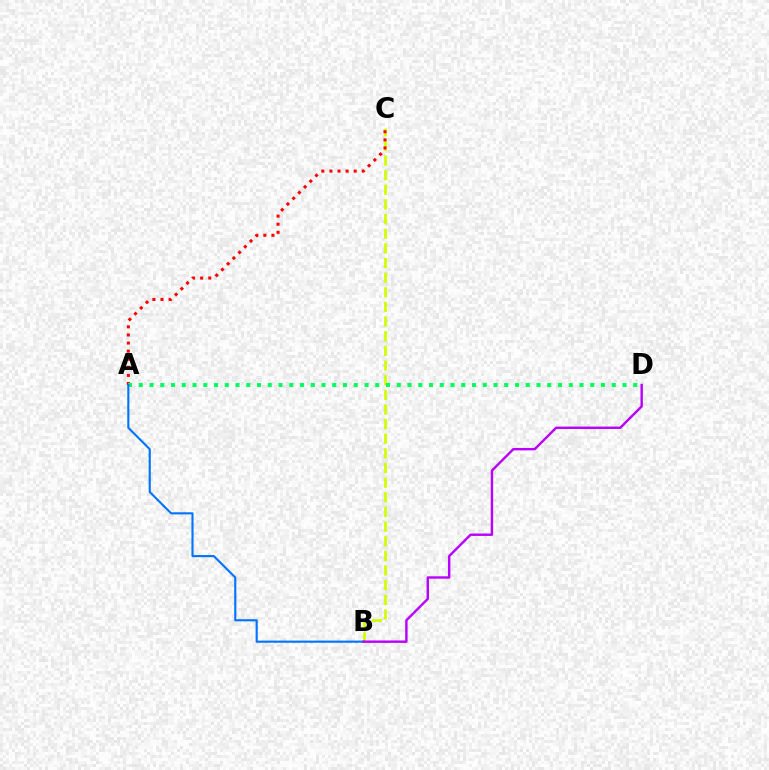{('B', 'C'): [{'color': '#d1ff00', 'line_style': 'dashed', 'thickness': 1.99}], ('A', 'C'): [{'color': '#ff0000', 'line_style': 'dotted', 'thickness': 2.2}], ('A', 'D'): [{'color': '#00ff5c', 'line_style': 'dotted', 'thickness': 2.92}], ('A', 'B'): [{'color': '#0074ff', 'line_style': 'solid', 'thickness': 1.53}], ('B', 'D'): [{'color': '#b900ff', 'line_style': 'solid', 'thickness': 1.74}]}